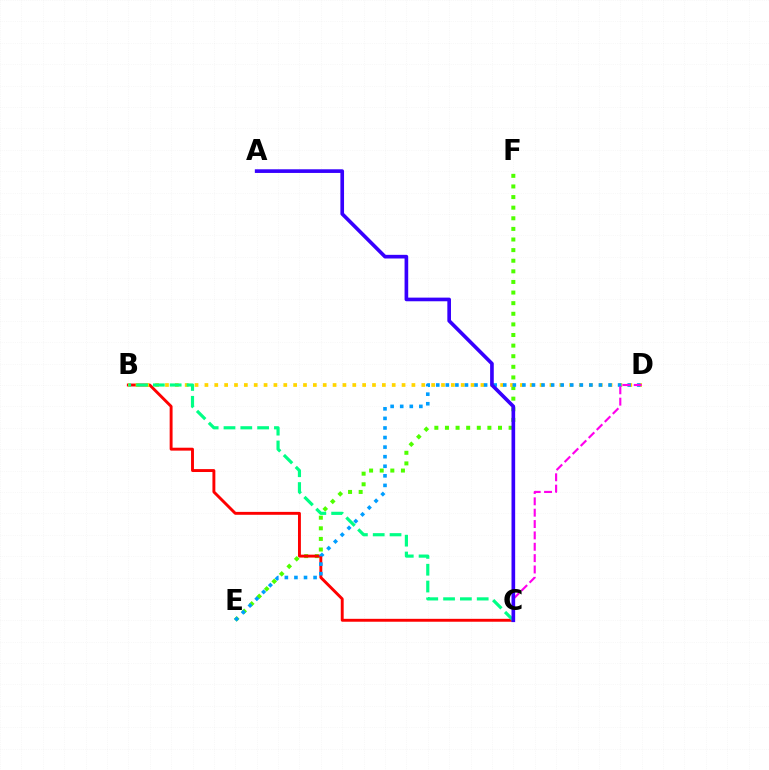{('E', 'F'): [{'color': '#4fff00', 'line_style': 'dotted', 'thickness': 2.88}], ('B', 'C'): [{'color': '#ff0000', 'line_style': 'solid', 'thickness': 2.09}, {'color': '#00ff86', 'line_style': 'dashed', 'thickness': 2.28}], ('B', 'D'): [{'color': '#ffd500', 'line_style': 'dotted', 'thickness': 2.68}], ('D', 'E'): [{'color': '#009eff', 'line_style': 'dotted', 'thickness': 2.6}], ('C', 'D'): [{'color': '#ff00ed', 'line_style': 'dashed', 'thickness': 1.54}], ('A', 'C'): [{'color': '#3700ff', 'line_style': 'solid', 'thickness': 2.63}]}